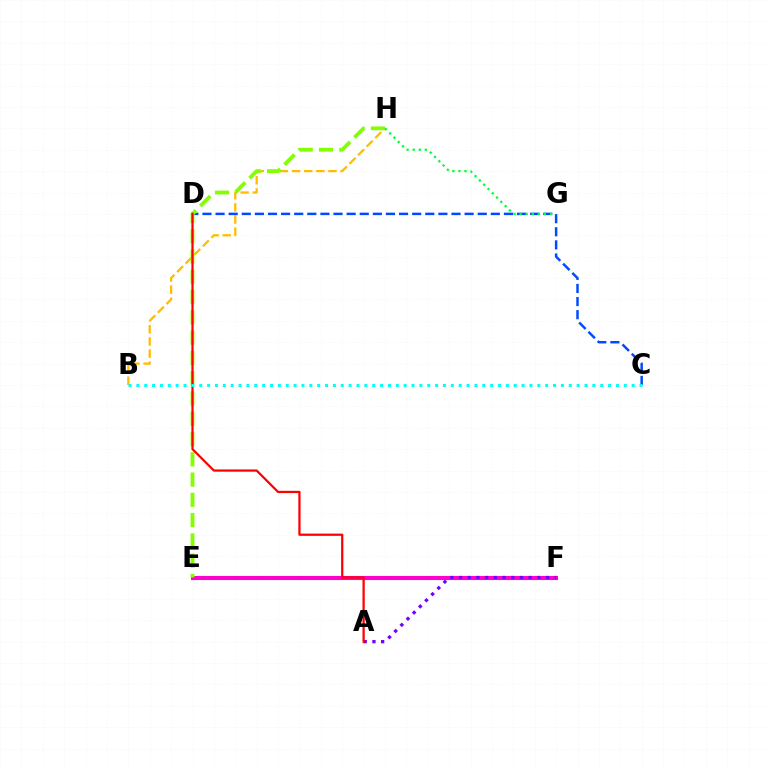{('B', 'H'): [{'color': '#ffbd00', 'line_style': 'dashed', 'thickness': 1.65}], ('C', 'D'): [{'color': '#004bff', 'line_style': 'dashed', 'thickness': 1.78}], ('E', 'F'): [{'color': '#ff00cf', 'line_style': 'solid', 'thickness': 2.93}], ('A', 'F'): [{'color': '#7200ff', 'line_style': 'dotted', 'thickness': 2.36}], ('E', 'H'): [{'color': '#84ff00', 'line_style': 'dashed', 'thickness': 2.75}], ('A', 'D'): [{'color': '#ff0000', 'line_style': 'solid', 'thickness': 1.61}], ('G', 'H'): [{'color': '#00ff39', 'line_style': 'dotted', 'thickness': 1.65}], ('B', 'C'): [{'color': '#00fff6', 'line_style': 'dotted', 'thickness': 2.14}]}